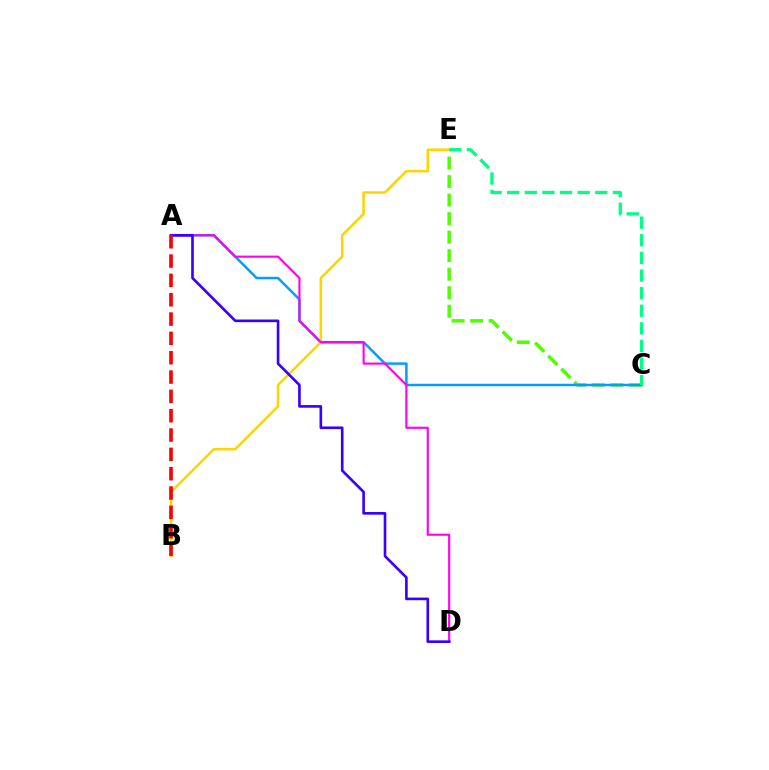{('C', 'E'): [{'color': '#4fff00', 'line_style': 'dashed', 'thickness': 2.52}, {'color': '#00ff86', 'line_style': 'dashed', 'thickness': 2.39}], ('A', 'C'): [{'color': '#009eff', 'line_style': 'solid', 'thickness': 1.78}], ('B', 'E'): [{'color': '#ffd500', 'line_style': 'solid', 'thickness': 1.84}], ('A', 'D'): [{'color': '#ff00ed', 'line_style': 'solid', 'thickness': 1.53}, {'color': '#3700ff', 'line_style': 'solid', 'thickness': 1.9}], ('A', 'B'): [{'color': '#ff0000', 'line_style': 'dashed', 'thickness': 2.63}]}